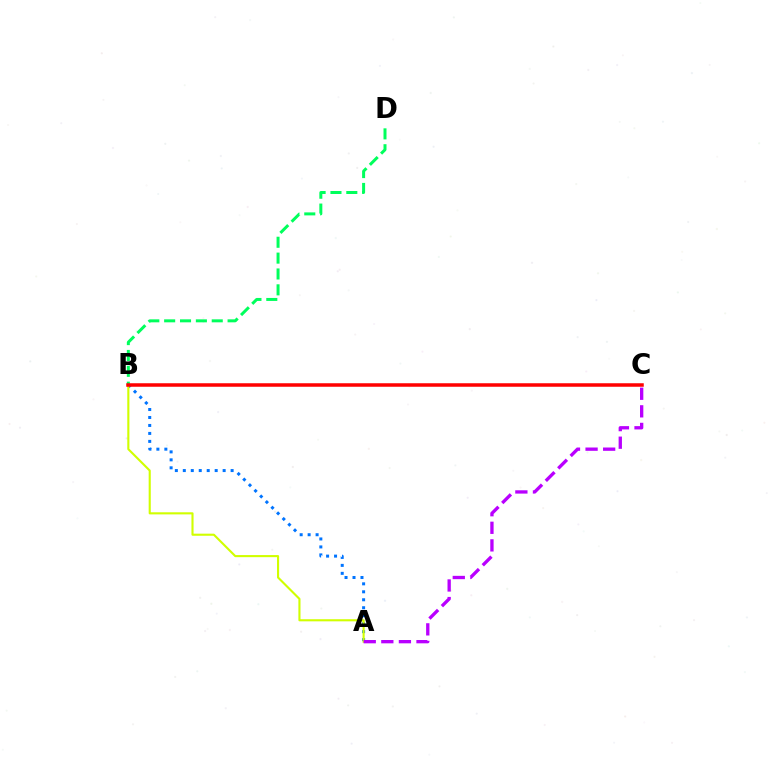{('A', 'B'): [{'color': '#0074ff', 'line_style': 'dotted', 'thickness': 2.17}, {'color': '#d1ff00', 'line_style': 'solid', 'thickness': 1.52}], ('B', 'D'): [{'color': '#00ff5c', 'line_style': 'dashed', 'thickness': 2.15}], ('A', 'C'): [{'color': '#b900ff', 'line_style': 'dashed', 'thickness': 2.39}], ('B', 'C'): [{'color': '#ff0000', 'line_style': 'solid', 'thickness': 2.52}]}